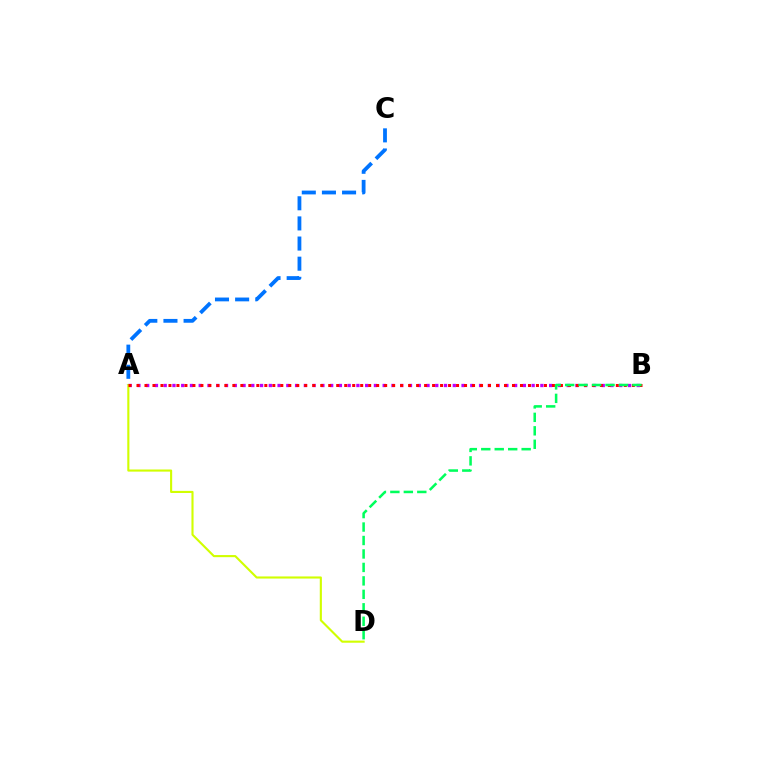{('A', 'B'): [{'color': '#b900ff', 'line_style': 'dotted', 'thickness': 2.38}, {'color': '#ff0000', 'line_style': 'dotted', 'thickness': 2.17}], ('A', 'D'): [{'color': '#d1ff00', 'line_style': 'solid', 'thickness': 1.53}], ('A', 'C'): [{'color': '#0074ff', 'line_style': 'dashed', 'thickness': 2.74}], ('B', 'D'): [{'color': '#00ff5c', 'line_style': 'dashed', 'thickness': 1.83}]}